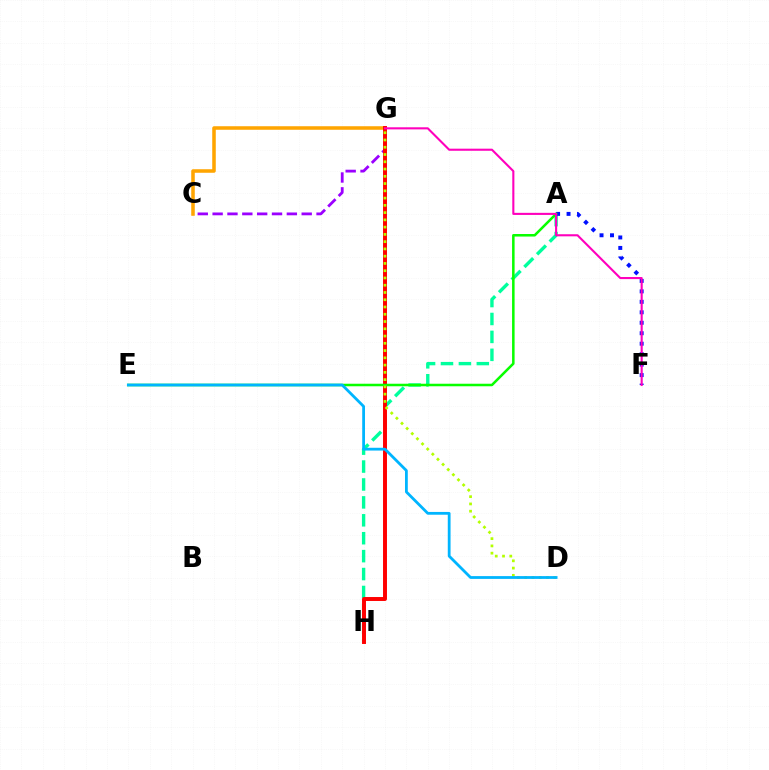{('A', 'H'): [{'color': '#00ff9d', 'line_style': 'dashed', 'thickness': 2.43}], ('A', 'F'): [{'color': '#0010ff', 'line_style': 'dotted', 'thickness': 2.84}], ('C', 'G'): [{'color': '#9b00ff', 'line_style': 'dashed', 'thickness': 2.02}, {'color': '#ffa500', 'line_style': 'solid', 'thickness': 2.55}], ('G', 'H'): [{'color': '#ff0000', 'line_style': 'solid', 'thickness': 2.84}], ('A', 'E'): [{'color': '#08ff00', 'line_style': 'solid', 'thickness': 1.82}], ('F', 'G'): [{'color': '#ff00bd', 'line_style': 'solid', 'thickness': 1.51}], ('D', 'G'): [{'color': '#b3ff00', 'line_style': 'dotted', 'thickness': 1.97}], ('D', 'E'): [{'color': '#00b5ff', 'line_style': 'solid', 'thickness': 2.01}]}